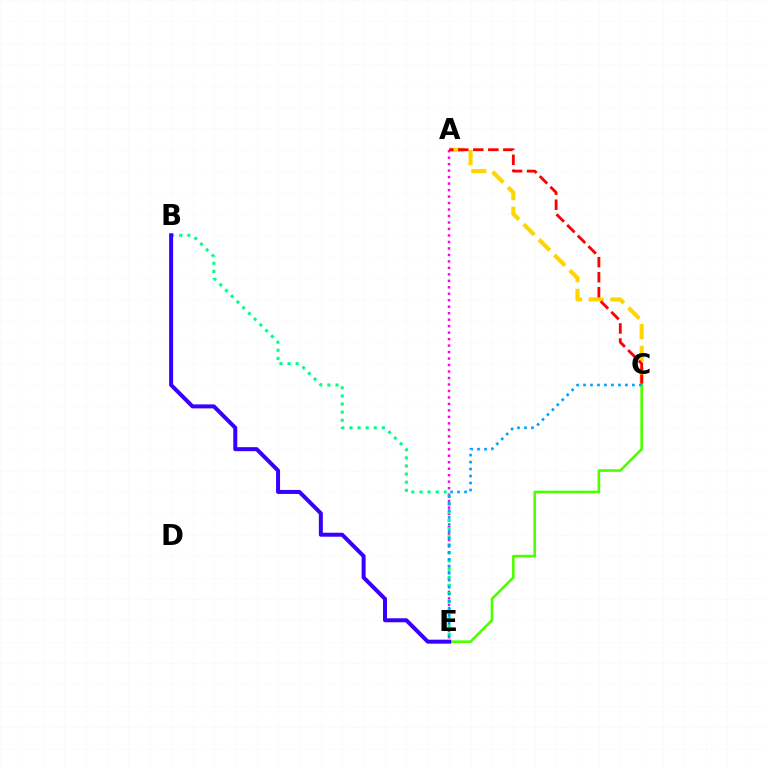{('A', 'C'): [{'color': '#ffd500', 'line_style': 'dashed', 'thickness': 2.95}, {'color': '#ff0000', 'line_style': 'dashed', 'thickness': 2.04}], ('A', 'E'): [{'color': '#ff00ed', 'line_style': 'dotted', 'thickness': 1.76}], ('B', 'E'): [{'color': '#00ff86', 'line_style': 'dotted', 'thickness': 2.2}, {'color': '#3700ff', 'line_style': 'solid', 'thickness': 2.88}], ('C', 'E'): [{'color': '#4fff00', 'line_style': 'solid', 'thickness': 1.9}, {'color': '#009eff', 'line_style': 'dotted', 'thickness': 1.9}]}